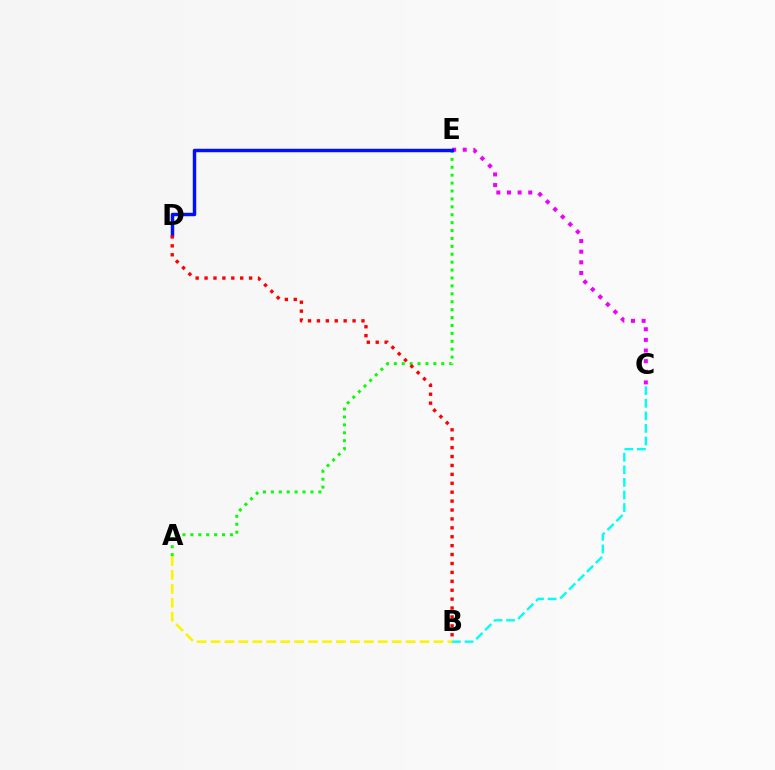{('A', 'B'): [{'color': '#fcf500', 'line_style': 'dashed', 'thickness': 1.89}], ('C', 'E'): [{'color': '#ee00ff', 'line_style': 'dotted', 'thickness': 2.89}], ('A', 'E'): [{'color': '#08ff00', 'line_style': 'dotted', 'thickness': 2.15}], ('D', 'E'): [{'color': '#0010ff', 'line_style': 'solid', 'thickness': 2.49}], ('B', 'D'): [{'color': '#ff0000', 'line_style': 'dotted', 'thickness': 2.42}], ('B', 'C'): [{'color': '#00fff6', 'line_style': 'dashed', 'thickness': 1.71}]}